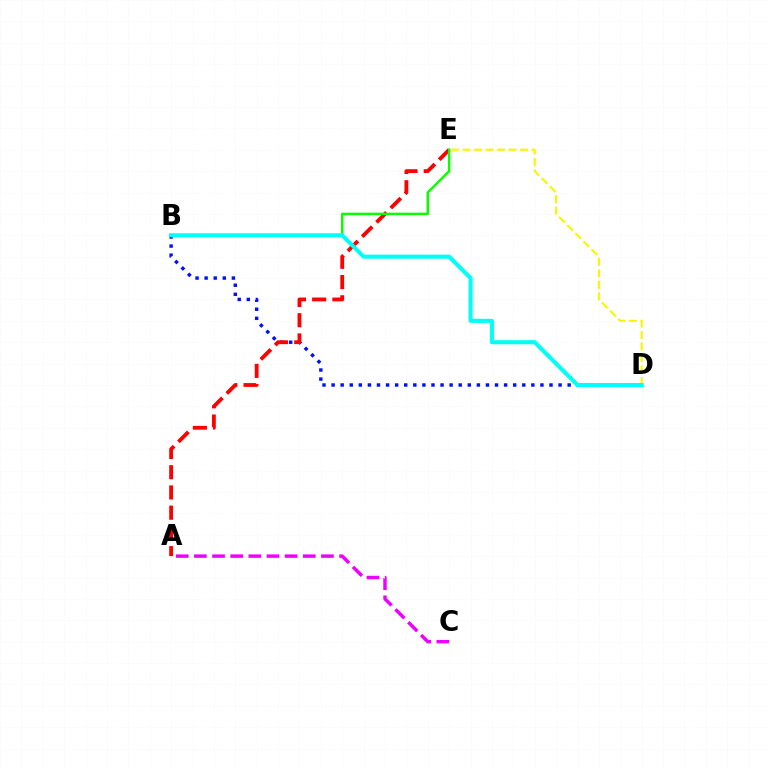{('B', 'D'): [{'color': '#0010ff', 'line_style': 'dotted', 'thickness': 2.47}, {'color': '#00fff6', 'line_style': 'solid', 'thickness': 2.92}], ('A', 'E'): [{'color': '#ff0000', 'line_style': 'dashed', 'thickness': 2.75}], ('B', 'E'): [{'color': '#08ff00', 'line_style': 'solid', 'thickness': 1.77}], ('D', 'E'): [{'color': '#fcf500', 'line_style': 'dashed', 'thickness': 1.56}], ('A', 'C'): [{'color': '#ee00ff', 'line_style': 'dashed', 'thickness': 2.47}]}